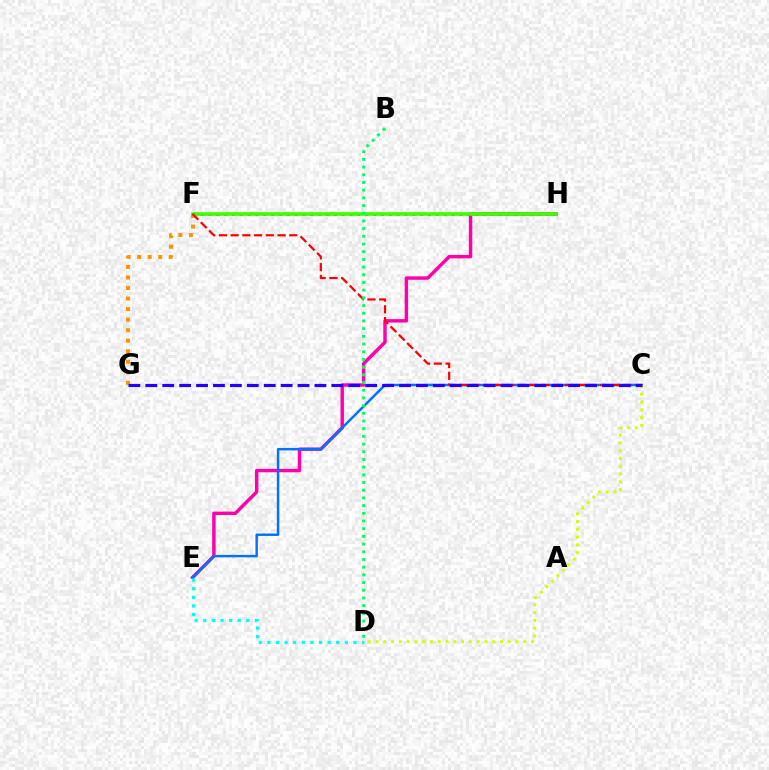{('E', 'H'): [{'color': '#ff00ac', 'line_style': 'solid', 'thickness': 2.47}], ('C', 'E'): [{'color': '#0074ff', 'line_style': 'solid', 'thickness': 1.77}], ('F', 'G'): [{'color': '#ff9400', 'line_style': 'dotted', 'thickness': 2.86}], ('C', 'D'): [{'color': '#d1ff00', 'line_style': 'dotted', 'thickness': 2.11}], ('F', 'H'): [{'color': '#b900ff', 'line_style': 'dotted', 'thickness': 2.13}, {'color': '#3dff00', 'line_style': 'solid', 'thickness': 2.63}], ('C', 'F'): [{'color': '#ff0000', 'line_style': 'dashed', 'thickness': 1.59}], ('C', 'G'): [{'color': '#2500ff', 'line_style': 'dashed', 'thickness': 2.3}], ('B', 'D'): [{'color': '#00ff5c', 'line_style': 'dotted', 'thickness': 2.09}], ('D', 'E'): [{'color': '#00fff6', 'line_style': 'dotted', 'thickness': 2.34}]}